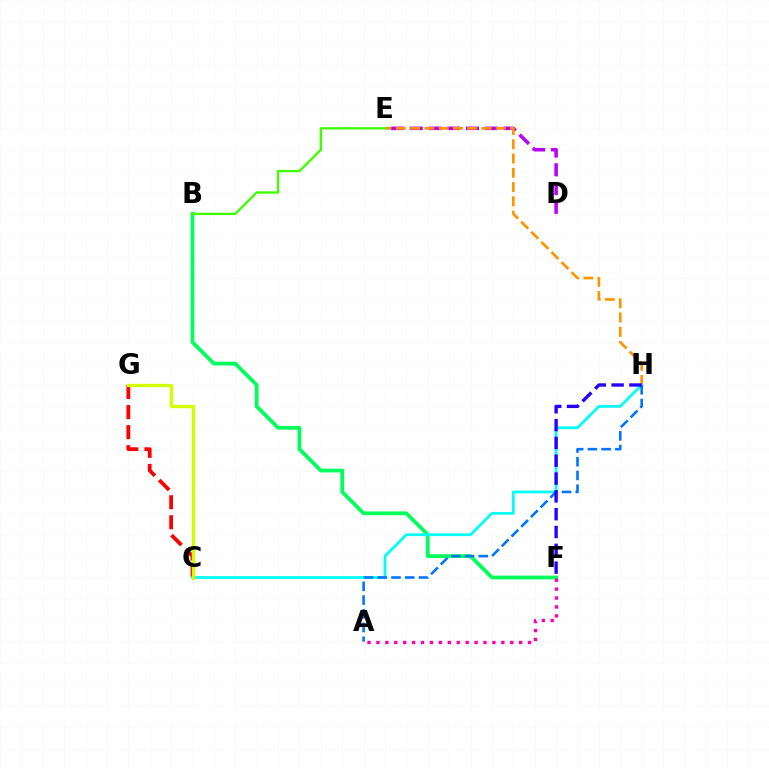{('B', 'F'): [{'color': '#00ff5c', 'line_style': 'solid', 'thickness': 2.72}], ('D', 'E'): [{'color': '#b900ff', 'line_style': 'dashed', 'thickness': 2.55}], ('E', 'H'): [{'color': '#ff9400', 'line_style': 'dashed', 'thickness': 1.94}], ('C', 'G'): [{'color': '#ff0000', 'line_style': 'dashed', 'thickness': 2.73}, {'color': '#d1ff00', 'line_style': 'solid', 'thickness': 2.4}], ('C', 'H'): [{'color': '#00fff6', 'line_style': 'solid', 'thickness': 1.99}], ('A', 'H'): [{'color': '#0074ff', 'line_style': 'dashed', 'thickness': 1.87}], ('F', 'H'): [{'color': '#2500ff', 'line_style': 'dashed', 'thickness': 2.42}], ('B', 'E'): [{'color': '#3dff00', 'line_style': 'solid', 'thickness': 1.69}], ('A', 'F'): [{'color': '#ff00ac', 'line_style': 'dotted', 'thickness': 2.42}]}